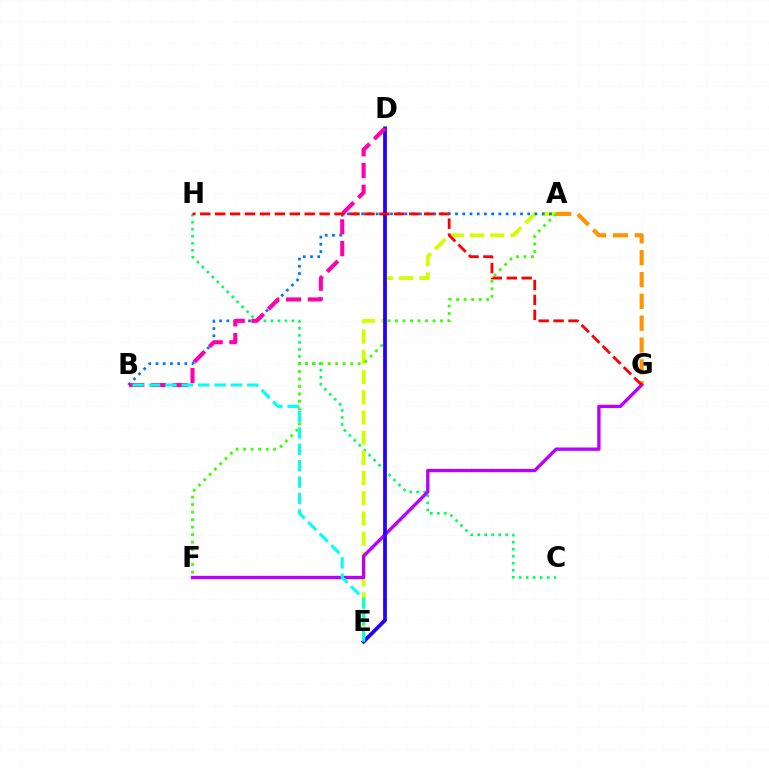{('C', 'H'): [{'color': '#00ff5c', 'line_style': 'dotted', 'thickness': 1.91}], ('A', 'E'): [{'color': '#d1ff00', 'line_style': 'dashed', 'thickness': 2.75}], ('A', 'F'): [{'color': '#3dff00', 'line_style': 'dotted', 'thickness': 2.04}], ('A', 'B'): [{'color': '#0074ff', 'line_style': 'dotted', 'thickness': 1.96}], ('A', 'G'): [{'color': '#ff9400', 'line_style': 'dashed', 'thickness': 2.97}], ('F', 'G'): [{'color': '#b900ff', 'line_style': 'solid', 'thickness': 2.4}], ('D', 'E'): [{'color': '#2500ff', 'line_style': 'solid', 'thickness': 2.7}], ('B', 'D'): [{'color': '#ff00ac', 'line_style': 'dashed', 'thickness': 2.95}], ('B', 'E'): [{'color': '#00fff6', 'line_style': 'dashed', 'thickness': 2.23}], ('G', 'H'): [{'color': '#ff0000', 'line_style': 'dashed', 'thickness': 2.03}]}